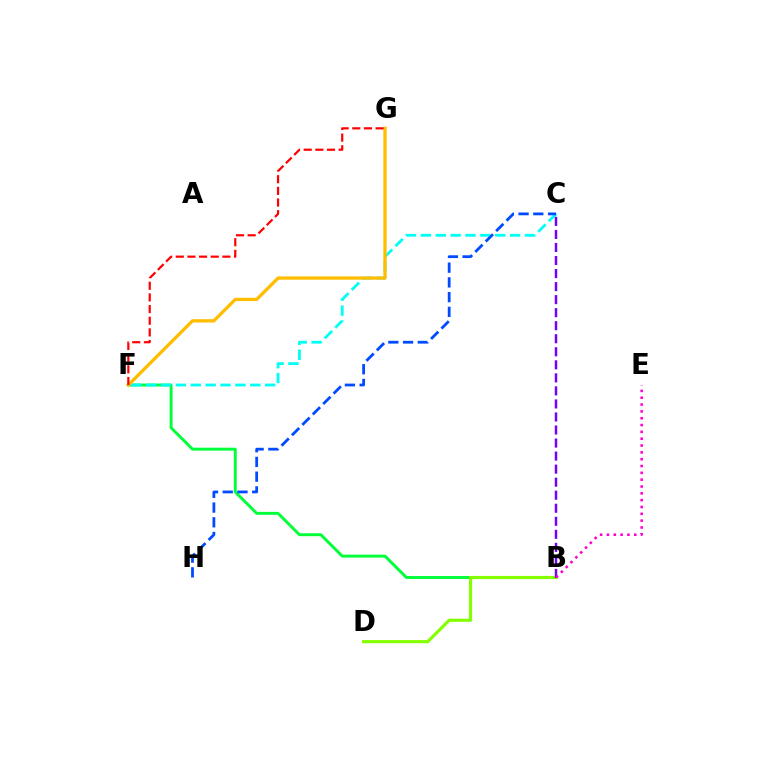{('B', 'F'): [{'color': '#00ff39', 'line_style': 'solid', 'thickness': 2.1}], ('C', 'F'): [{'color': '#00fff6', 'line_style': 'dashed', 'thickness': 2.02}], ('F', 'G'): [{'color': '#ffbd00', 'line_style': 'solid', 'thickness': 2.38}, {'color': '#ff0000', 'line_style': 'dashed', 'thickness': 1.58}], ('B', 'D'): [{'color': '#84ff00', 'line_style': 'solid', 'thickness': 2.27}], ('B', 'C'): [{'color': '#7200ff', 'line_style': 'dashed', 'thickness': 1.77}], ('C', 'H'): [{'color': '#004bff', 'line_style': 'dashed', 'thickness': 2.0}], ('B', 'E'): [{'color': '#ff00cf', 'line_style': 'dotted', 'thickness': 1.86}]}